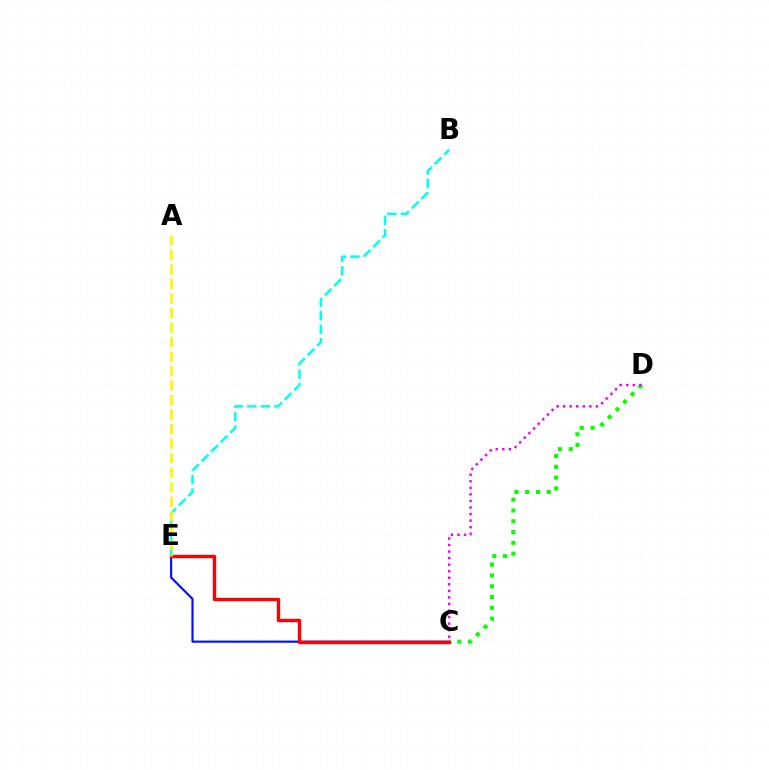{('C', 'D'): [{'color': '#08ff00', 'line_style': 'dotted', 'thickness': 2.93}, {'color': '#ee00ff', 'line_style': 'dotted', 'thickness': 1.78}], ('B', 'E'): [{'color': '#00fff6', 'line_style': 'dashed', 'thickness': 1.83}], ('C', 'E'): [{'color': '#0010ff', 'line_style': 'solid', 'thickness': 1.56}, {'color': '#ff0000', 'line_style': 'solid', 'thickness': 2.42}], ('A', 'E'): [{'color': '#fcf500', 'line_style': 'dashed', 'thickness': 1.97}]}